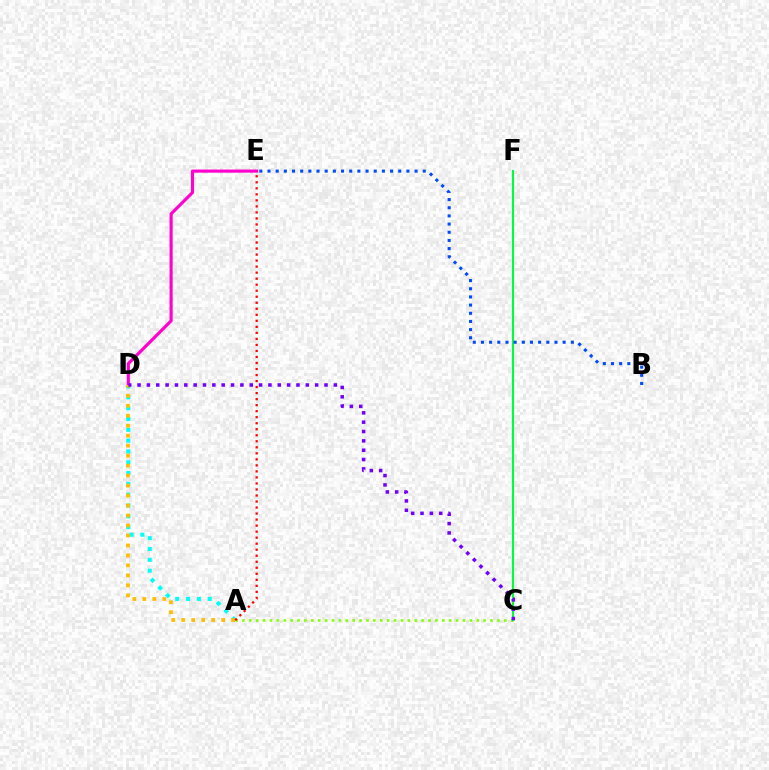{('D', 'E'): [{'color': '#ff00cf', 'line_style': 'solid', 'thickness': 2.26}], ('A', 'D'): [{'color': '#00fff6', 'line_style': 'dotted', 'thickness': 2.94}, {'color': '#ffbd00', 'line_style': 'dotted', 'thickness': 2.71}], ('A', 'C'): [{'color': '#84ff00', 'line_style': 'dotted', 'thickness': 1.87}], ('C', 'F'): [{'color': '#00ff39', 'line_style': 'solid', 'thickness': 1.52}], ('C', 'D'): [{'color': '#7200ff', 'line_style': 'dotted', 'thickness': 2.54}], ('B', 'E'): [{'color': '#004bff', 'line_style': 'dotted', 'thickness': 2.22}], ('A', 'E'): [{'color': '#ff0000', 'line_style': 'dotted', 'thickness': 1.64}]}